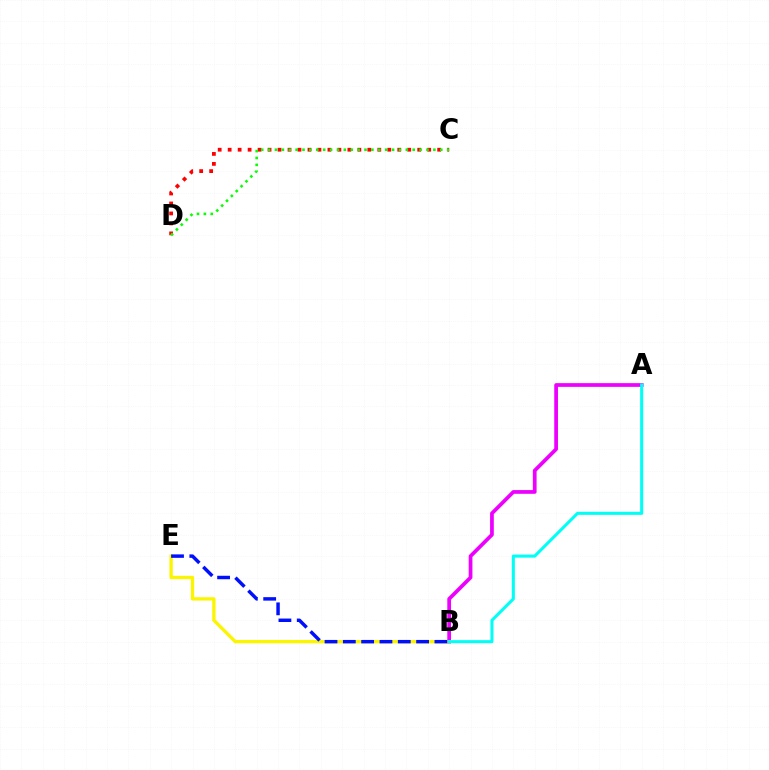{('A', 'B'): [{'color': '#ee00ff', 'line_style': 'solid', 'thickness': 2.68}, {'color': '#00fff6', 'line_style': 'solid', 'thickness': 2.2}], ('B', 'E'): [{'color': '#fcf500', 'line_style': 'solid', 'thickness': 2.38}, {'color': '#0010ff', 'line_style': 'dashed', 'thickness': 2.49}], ('C', 'D'): [{'color': '#ff0000', 'line_style': 'dotted', 'thickness': 2.71}, {'color': '#08ff00', 'line_style': 'dotted', 'thickness': 1.87}]}